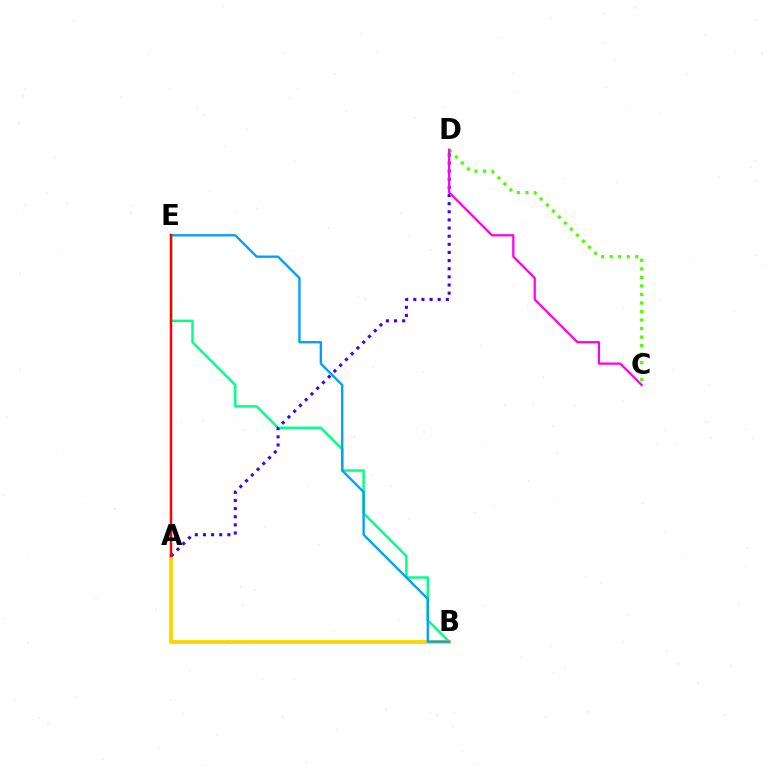{('B', 'E'): [{'color': '#00ff86', 'line_style': 'solid', 'thickness': 1.76}, {'color': '#009eff', 'line_style': 'solid', 'thickness': 1.67}], ('A', 'B'): [{'color': '#ffd500', 'line_style': 'solid', 'thickness': 2.74}], ('C', 'D'): [{'color': '#4fff00', 'line_style': 'dotted', 'thickness': 2.32}, {'color': '#ff00ed', 'line_style': 'solid', 'thickness': 1.62}], ('A', 'D'): [{'color': '#3700ff', 'line_style': 'dotted', 'thickness': 2.21}], ('A', 'E'): [{'color': '#ff0000', 'line_style': 'solid', 'thickness': 1.79}]}